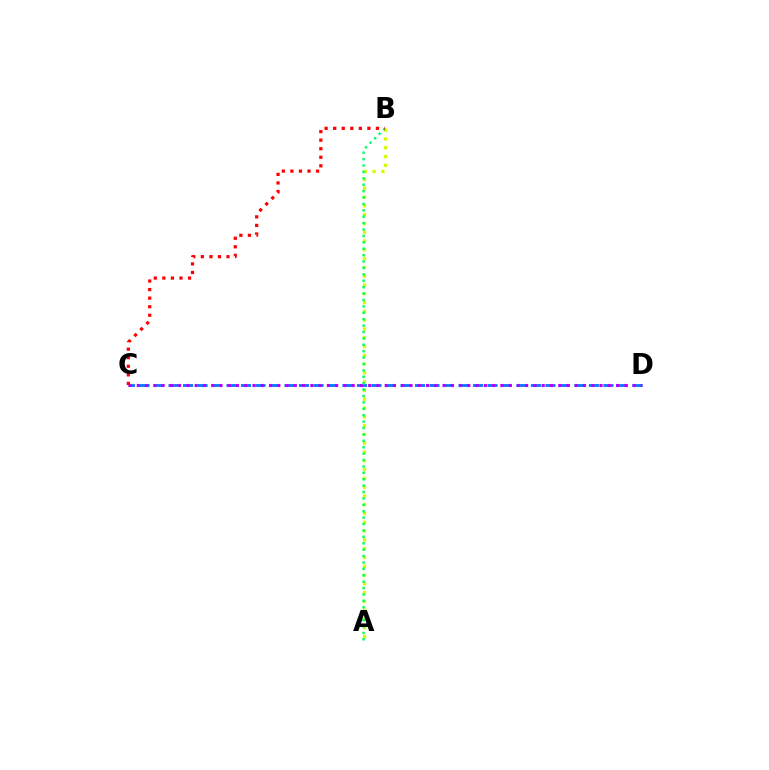{('C', 'D'): [{'color': '#0074ff', 'line_style': 'dashed', 'thickness': 1.97}, {'color': '#b900ff', 'line_style': 'dotted', 'thickness': 2.25}], ('A', 'B'): [{'color': '#d1ff00', 'line_style': 'dotted', 'thickness': 2.39}, {'color': '#00ff5c', 'line_style': 'dotted', 'thickness': 1.74}], ('B', 'C'): [{'color': '#ff0000', 'line_style': 'dotted', 'thickness': 2.32}]}